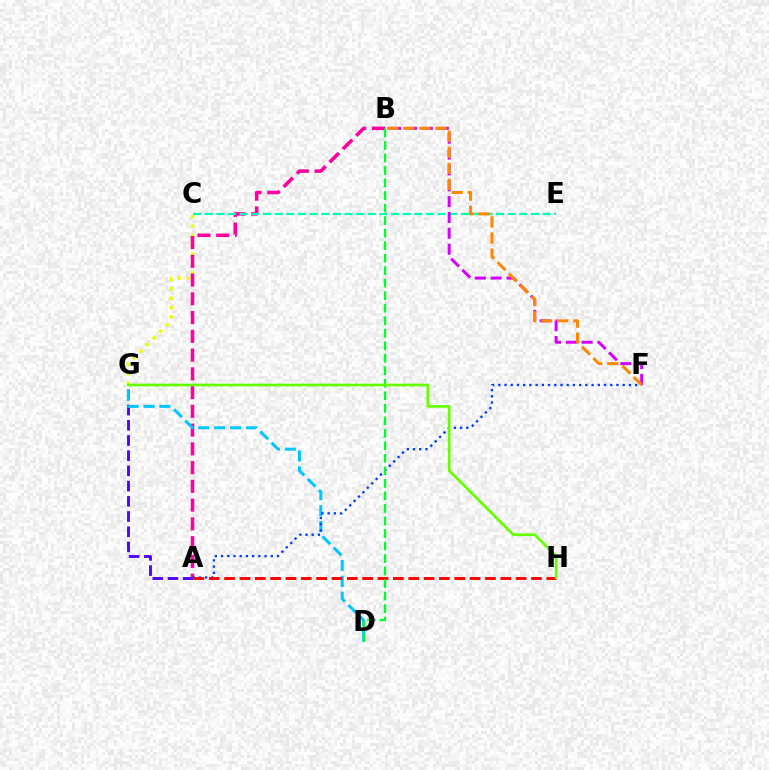{('A', 'G'): [{'color': '#4f00ff', 'line_style': 'dashed', 'thickness': 2.07}], ('C', 'G'): [{'color': '#eeff00', 'line_style': 'dotted', 'thickness': 2.54}], ('A', 'B'): [{'color': '#ff00a0', 'line_style': 'dashed', 'thickness': 2.55}], ('D', 'G'): [{'color': '#00c7ff', 'line_style': 'dashed', 'thickness': 2.16}], ('C', 'E'): [{'color': '#00ffaf', 'line_style': 'dashed', 'thickness': 1.58}], ('B', 'F'): [{'color': '#d600ff', 'line_style': 'dashed', 'thickness': 2.15}, {'color': '#ff8800', 'line_style': 'dashed', 'thickness': 2.18}], ('A', 'F'): [{'color': '#003fff', 'line_style': 'dotted', 'thickness': 1.69}], ('A', 'H'): [{'color': '#ff0000', 'line_style': 'dashed', 'thickness': 2.08}], ('B', 'D'): [{'color': '#00ff27', 'line_style': 'dashed', 'thickness': 1.7}], ('G', 'H'): [{'color': '#66ff00', 'line_style': 'solid', 'thickness': 1.94}]}